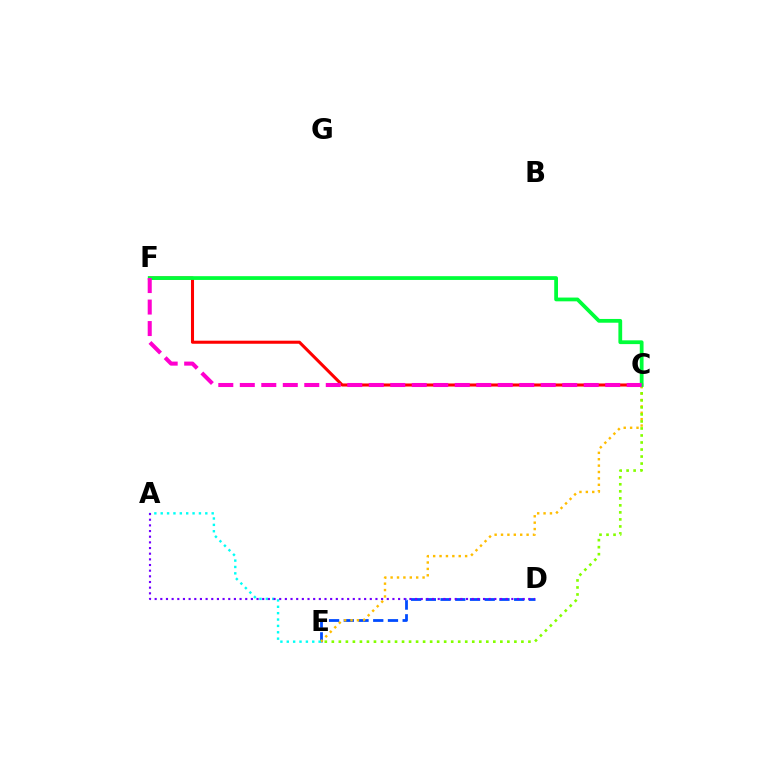{('C', 'F'): [{'color': '#ff0000', 'line_style': 'solid', 'thickness': 2.21}, {'color': '#00ff39', 'line_style': 'solid', 'thickness': 2.71}, {'color': '#ff00cf', 'line_style': 'dashed', 'thickness': 2.92}], ('D', 'E'): [{'color': '#004bff', 'line_style': 'dashed', 'thickness': 2.0}], ('C', 'E'): [{'color': '#ffbd00', 'line_style': 'dotted', 'thickness': 1.74}, {'color': '#84ff00', 'line_style': 'dotted', 'thickness': 1.91}], ('A', 'E'): [{'color': '#00fff6', 'line_style': 'dotted', 'thickness': 1.73}], ('A', 'D'): [{'color': '#7200ff', 'line_style': 'dotted', 'thickness': 1.54}]}